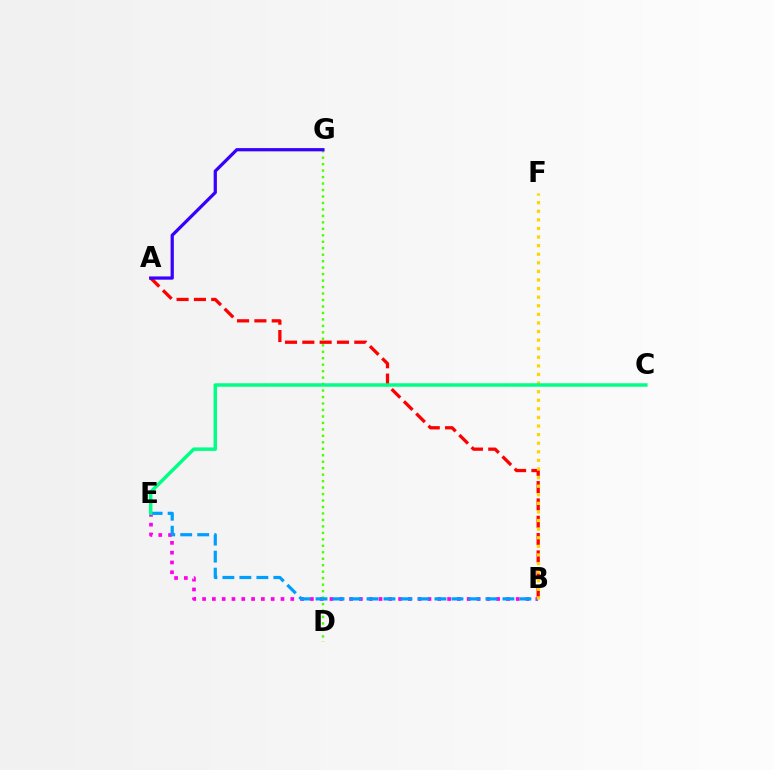{('B', 'E'): [{'color': '#ff00ed', 'line_style': 'dotted', 'thickness': 2.66}, {'color': '#009eff', 'line_style': 'dashed', 'thickness': 2.31}], ('D', 'G'): [{'color': '#4fff00', 'line_style': 'dotted', 'thickness': 1.76}], ('A', 'B'): [{'color': '#ff0000', 'line_style': 'dashed', 'thickness': 2.35}], ('A', 'G'): [{'color': '#3700ff', 'line_style': 'solid', 'thickness': 2.33}], ('B', 'F'): [{'color': '#ffd500', 'line_style': 'dotted', 'thickness': 2.33}], ('C', 'E'): [{'color': '#00ff86', 'line_style': 'solid', 'thickness': 2.5}]}